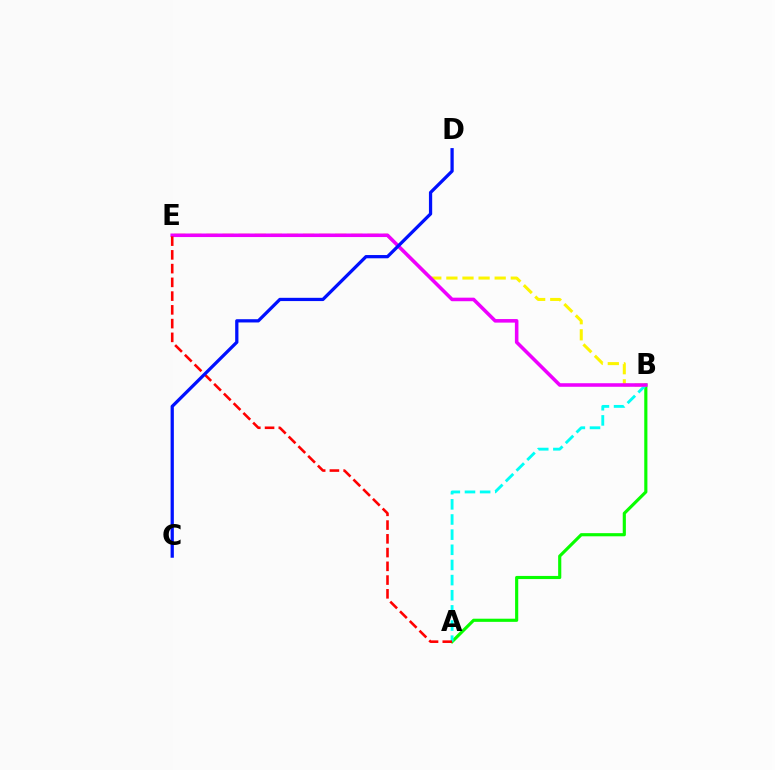{('A', 'B'): [{'color': '#08ff00', 'line_style': 'solid', 'thickness': 2.26}, {'color': '#00fff6', 'line_style': 'dashed', 'thickness': 2.06}], ('B', 'E'): [{'color': '#fcf500', 'line_style': 'dashed', 'thickness': 2.19}, {'color': '#ee00ff', 'line_style': 'solid', 'thickness': 2.56}], ('A', 'E'): [{'color': '#ff0000', 'line_style': 'dashed', 'thickness': 1.87}], ('C', 'D'): [{'color': '#0010ff', 'line_style': 'solid', 'thickness': 2.34}]}